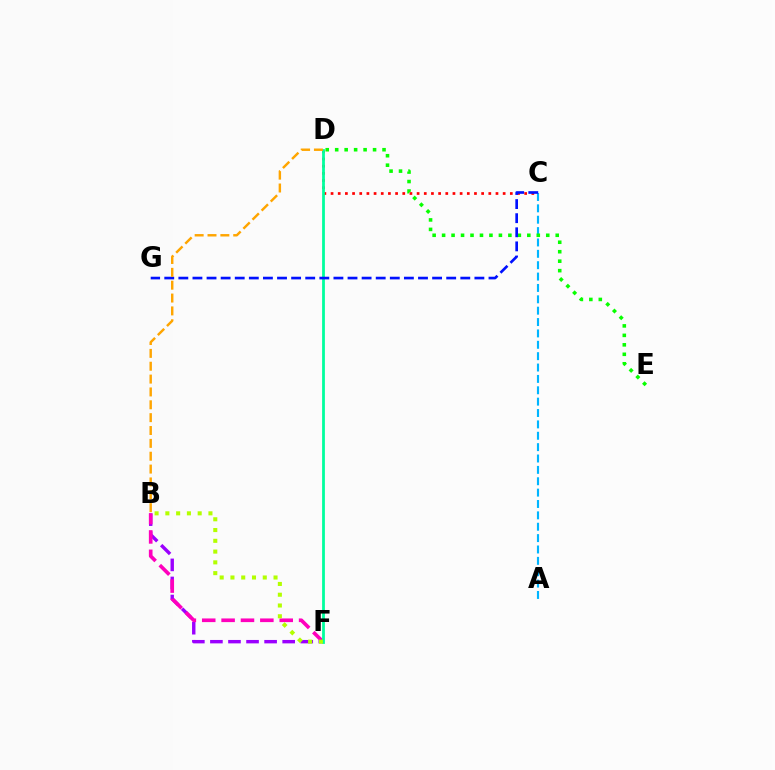{('A', 'C'): [{'color': '#00b5ff', 'line_style': 'dashed', 'thickness': 1.54}], ('B', 'F'): [{'color': '#9b00ff', 'line_style': 'dashed', 'thickness': 2.45}, {'color': '#ff00bd', 'line_style': 'dashed', 'thickness': 2.63}, {'color': '#b3ff00', 'line_style': 'dotted', 'thickness': 2.93}], ('D', 'E'): [{'color': '#08ff00', 'line_style': 'dotted', 'thickness': 2.57}], ('C', 'D'): [{'color': '#ff0000', 'line_style': 'dotted', 'thickness': 1.95}], ('D', 'F'): [{'color': '#00ff9d', 'line_style': 'solid', 'thickness': 2.0}], ('C', 'G'): [{'color': '#0010ff', 'line_style': 'dashed', 'thickness': 1.92}], ('B', 'D'): [{'color': '#ffa500', 'line_style': 'dashed', 'thickness': 1.75}]}